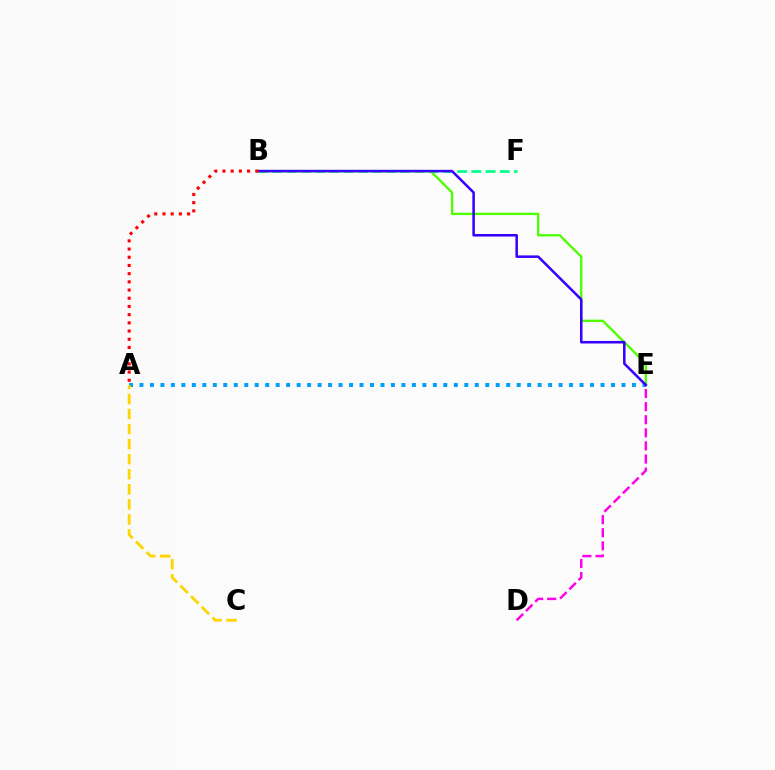{('B', 'F'): [{'color': '#00ff86', 'line_style': 'dashed', 'thickness': 1.93}], ('B', 'E'): [{'color': '#4fff00', 'line_style': 'solid', 'thickness': 1.69}, {'color': '#3700ff', 'line_style': 'solid', 'thickness': 1.83}], ('A', 'E'): [{'color': '#009eff', 'line_style': 'dotted', 'thickness': 2.85}], ('A', 'C'): [{'color': '#ffd500', 'line_style': 'dashed', 'thickness': 2.04}], ('D', 'E'): [{'color': '#ff00ed', 'line_style': 'dashed', 'thickness': 1.78}], ('A', 'B'): [{'color': '#ff0000', 'line_style': 'dotted', 'thickness': 2.23}]}